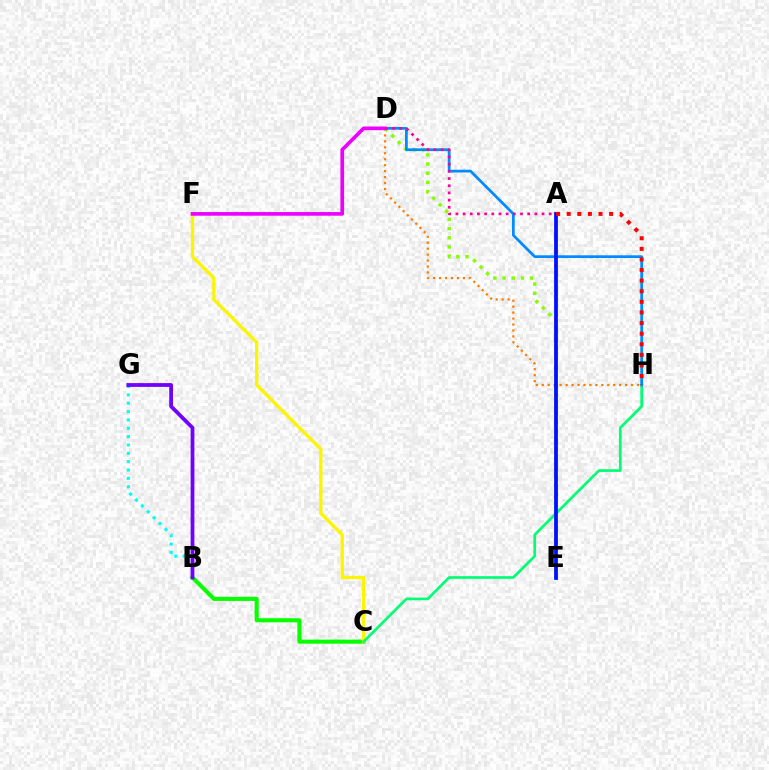{('B', 'C'): [{'color': '#08ff00', 'line_style': 'solid', 'thickness': 2.94}], ('D', 'H'): [{'color': '#ff7c00', 'line_style': 'dotted', 'thickness': 1.62}, {'color': '#008cff', 'line_style': 'solid', 'thickness': 1.98}], ('C', 'F'): [{'color': '#fcf500', 'line_style': 'solid', 'thickness': 2.39}], ('D', 'E'): [{'color': '#84ff00', 'line_style': 'dotted', 'thickness': 2.49}], ('C', 'H'): [{'color': '#00ff74', 'line_style': 'solid', 'thickness': 1.94}], ('B', 'G'): [{'color': '#00fff6', 'line_style': 'dotted', 'thickness': 2.27}, {'color': '#7200ff', 'line_style': 'solid', 'thickness': 2.72}], ('A', 'E'): [{'color': '#0010ff', 'line_style': 'solid', 'thickness': 2.71}], ('D', 'F'): [{'color': '#ee00ff', 'line_style': 'solid', 'thickness': 2.63}], ('A', 'D'): [{'color': '#ff0094', 'line_style': 'dotted', 'thickness': 1.95}], ('A', 'H'): [{'color': '#ff0000', 'line_style': 'dotted', 'thickness': 2.88}]}